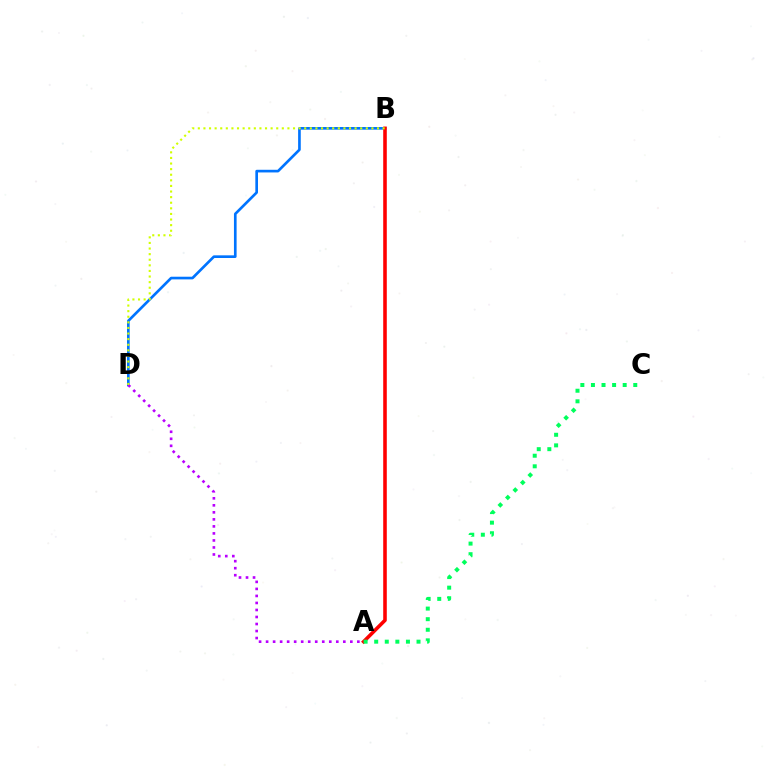{('B', 'D'): [{'color': '#0074ff', 'line_style': 'solid', 'thickness': 1.91}, {'color': '#d1ff00', 'line_style': 'dotted', 'thickness': 1.52}], ('A', 'B'): [{'color': '#ff0000', 'line_style': 'solid', 'thickness': 2.57}], ('A', 'D'): [{'color': '#b900ff', 'line_style': 'dotted', 'thickness': 1.91}], ('A', 'C'): [{'color': '#00ff5c', 'line_style': 'dotted', 'thickness': 2.88}]}